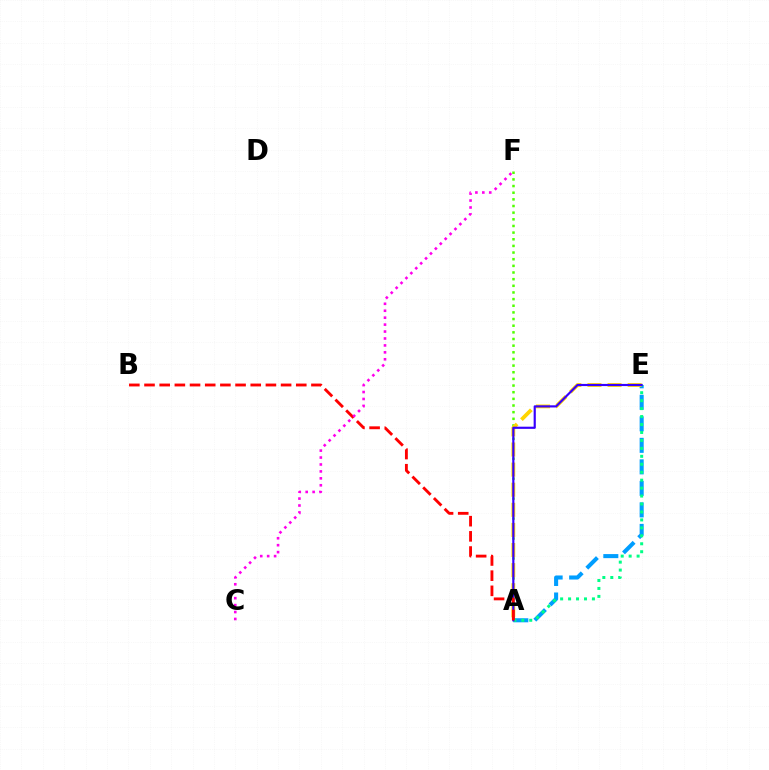{('A', 'E'): [{'color': '#009eff', 'line_style': 'dashed', 'thickness': 2.92}, {'color': '#00ff86', 'line_style': 'dotted', 'thickness': 2.16}, {'color': '#ffd500', 'line_style': 'dashed', 'thickness': 2.73}, {'color': '#3700ff', 'line_style': 'solid', 'thickness': 1.56}], ('A', 'F'): [{'color': '#4fff00', 'line_style': 'dotted', 'thickness': 1.81}], ('A', 'B'): [{'color': '#ff0000', 'line_style': 'dashed', 'thickness': 2.06}], ('C', 'F'): [{'color': '#ff00ed', 'line_style': 'dotted', 'thickness': 1.88}]}